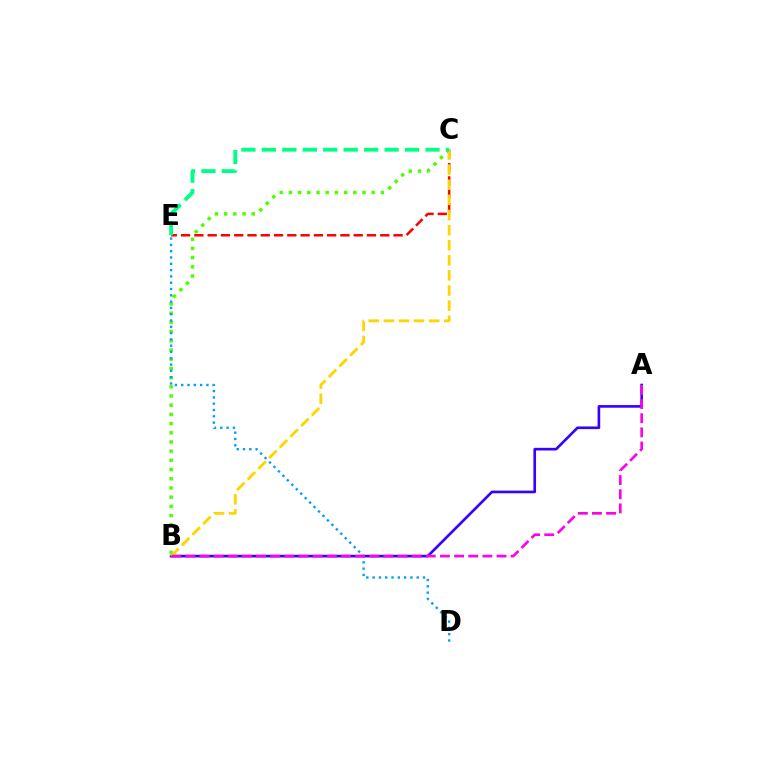{('B', 'C'): [{'color': '#4fff00', 'line_style': 'dotted', 'thickness': 2.5}, {'color': '#ffd500', 'line_style': 'dashed', 'thickness': 2.05}], ('C', 'E'): [{'color': '#ff0000', 'line_style': 'dashed', 'thickness': 1.8}, {'color': '#00ff86', 'line_style': 'dashed', 'thickness': 2.78}], ('D', 'E'): [{'color': '#009eff', 'line_style': 'dotted', 'thickness': 1.71}], ('A', 'B'): [{'color': '#3700ff', 'line_style': 'solid', 'thickness': 1.91}, {'color': '#ff00ed', 'line_style': 'dashed', 'thickness': 1.92}]}